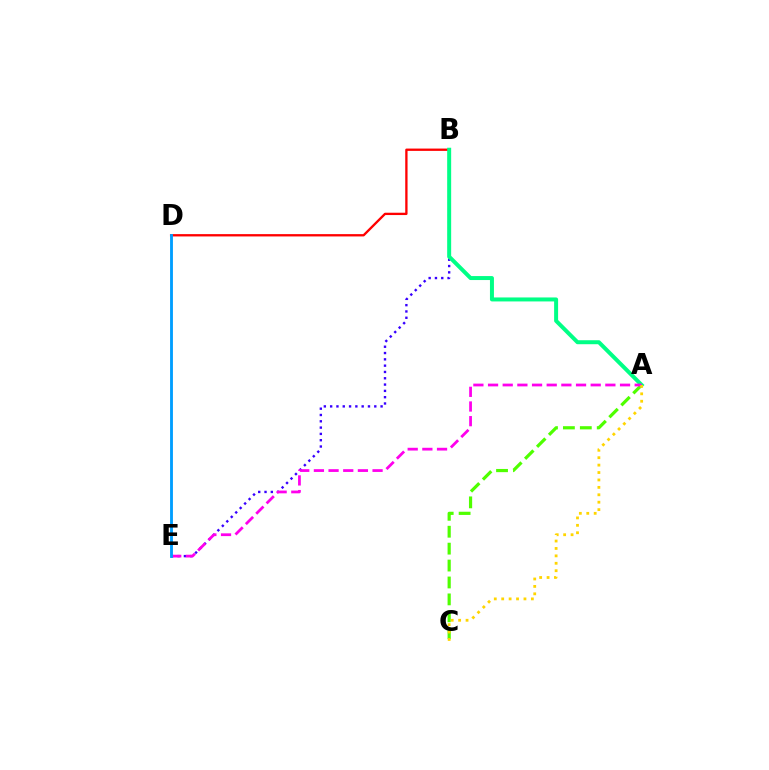{('B', 'D'): [{'color': '#ff0000', 'line_style': 'solid', 'thickness': 1.67}], ('B', 'E'): [{'color': '#3700ff', 'line_style': 'dotted', 'thickness': 1.71}], ('A', 'C'): [{'color': '#4fff00', 'line_style': 'dashed', 'thickness': 2.3}, {'color': '#ffd500', 'line_style': 'dotted', 'thickness': 2.02}], ('A', 'B'): [{'color': '#00ff86', 'line_style': 'solid', 'thickness': 2.87}], ('A', 'E'): [{'color': '#ff00ed', 'line_style': 'dashed', 'thickness': 1.99}], ('D', 'E'): [{'color': '#009eff', 'line_style': 'solid', 'thickness': 2.05}]}